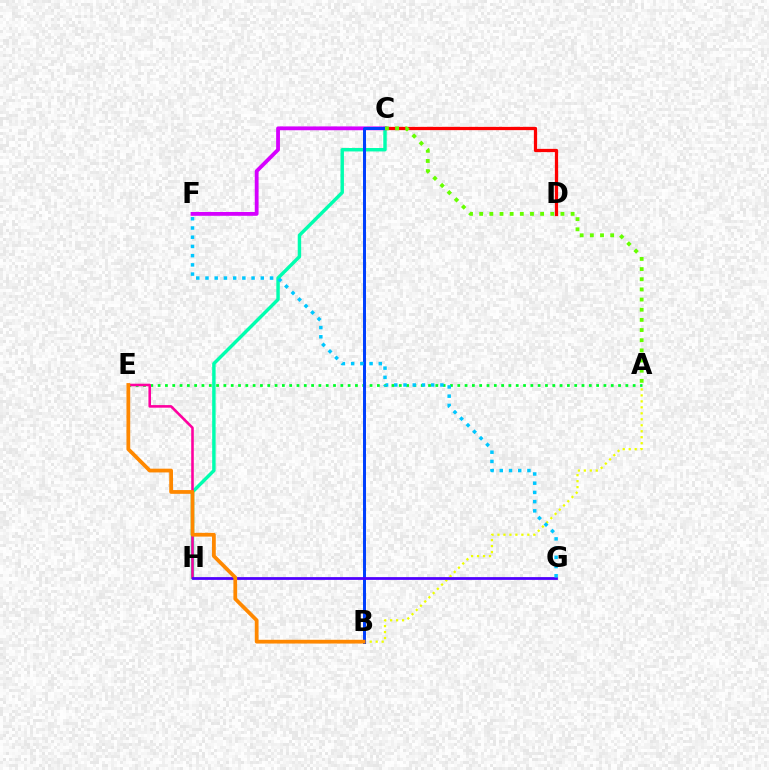{('C', 'D'): [{'color': '#ff0000', 'line_style': 'solid', 'thickness': 2.34}], ('C', 'H'): [{'color': '#00ffaf', 'line_style': 'solid', 'thickness': 2.47}], ('C', 'F'): [{'color': '#d600ff', 'line_style': 'solid', 'thickness': 2.75}], ('A', 'E'): [{'color': '#00ff27', 'line_style': 'dotted', 'thickness': 1.99}], ('E', 'H'): [{'color': '#ff00a0', 'line_style': 'solid', 'thickness': 1.86}], ('A', 'B'): [{'color': '#eeff00', 'line_style': 'dotted', 'thickness': 1.62}], ('B', 'C'): [{'color': '#003fff', 'line_style': 'solid', 'thickness': 2.15}], ('G', 'H'): [{'color': '#4f00ff', 'line_style': 'solid', 'thickness': 2.0}], ('F', 'G'): [{'color': '#00c7ff', 'line_style': 'dotted', 'thickness': 2.51}], ('B', 'E'): [{'color': '#ff8800', 'line_style': 'solid', 'thickness': 2.71}], ('A', 'C'): [{'color': '#66ff00', 'line_style': 'dotted', 'thickness': 2.76}]}